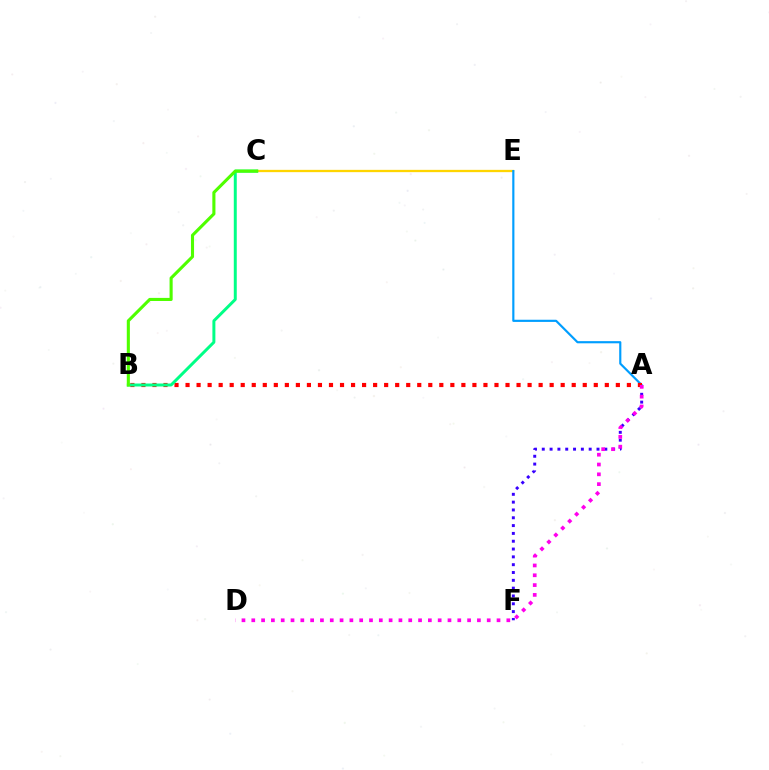{('C', 'E'): [{'color': '#ffd500', 'line_style': 'solid', 'thickness': 1.66}], ('A', 'E'): [{'color': '#009eff', 'line_style': 'solid', 'thickness': 1.56}], ('A', 'F'): [{'color': '#3700ff', 'line_style': 'dotted', 'thickness': 2.12}], ('A', 'B'): [{'color': '#ff0000', 'line_style': 'dotted', 'thickness': 3.0}], ('A', 'D'): [{'color': '#ff00ed', 'line_style': 'dotted', 'thickness': 2.67}], ('B', 'C'): [{'color': '#00ff86', 'line_style': 'solid', 'thickness': 2.14}, {'color': '#4fff00', 'line_style': 'solid', 'thickness': 2.23}]}